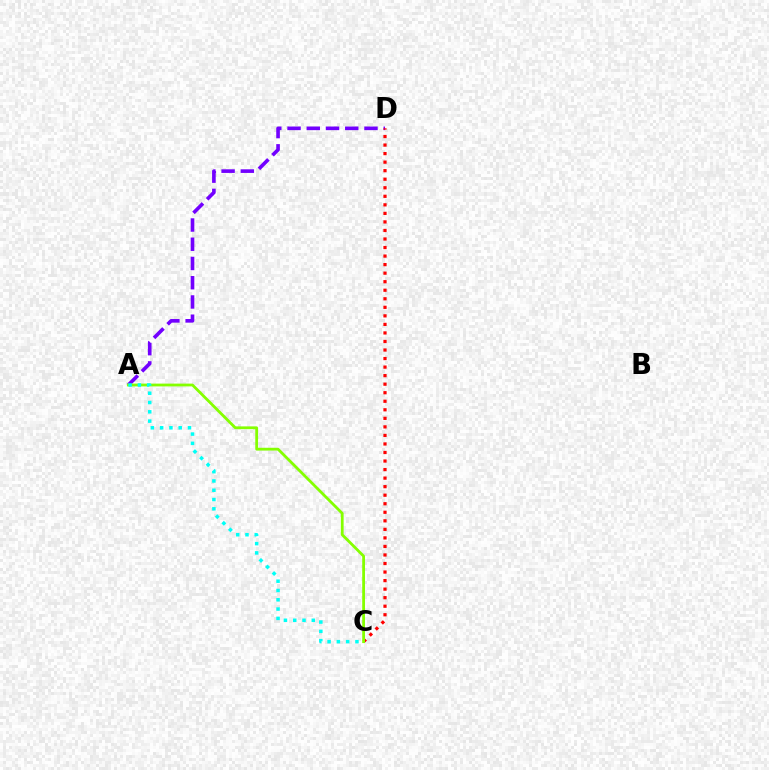{('A', 'D'): [{'color': '#7200ff', 'line_style': 'dashed', 'thickness': 2.61}], ('C', 'D'): [{'color': '#ff0000', 'line_style': 'dotted', 'thickness': 2.32}], ('A', 'C'): [{'color': '#84ff00', 'line_style': 'solid', 'thickness': 2.01}, {'color': '#00fff6', 'line_style': 'dotted', 'thickness': 2.52}]}